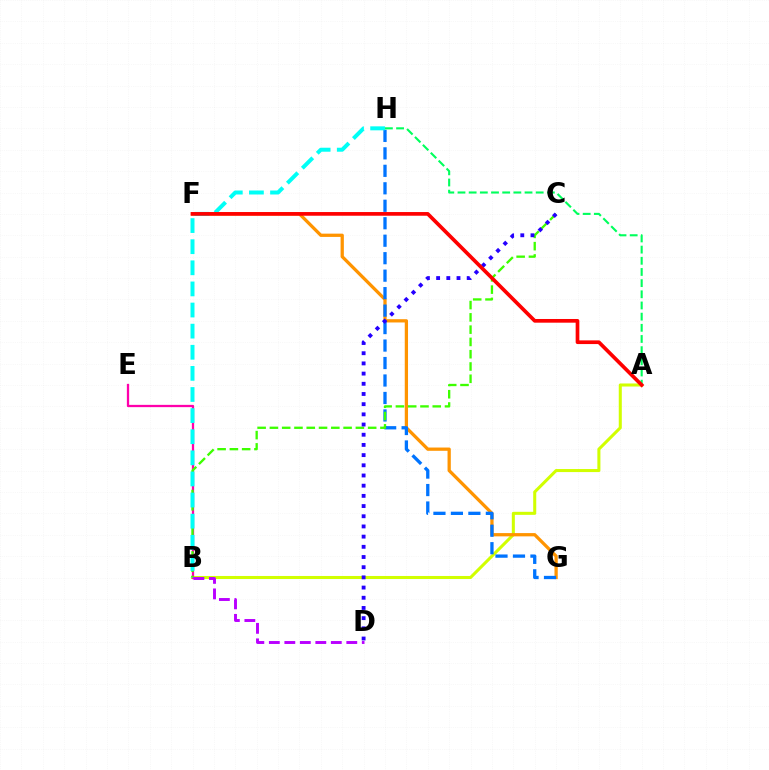{('A', 'B'): [{'color': '#d1ff00', 'line_style': 'solid', 'thickness': 2.19}], ('F', 'G'): [{'color': '#ff9400', 'line_style': 'solid', 'thickness': 2.35}], ('G', 'H'): [{'color': '#0074ff', 'line_style': 'dashed', 'thickness': 2.37}], ('B', 'E'): [{'color': '#ff00ac', 'line_style': 'solid', 'thickness': 1.64}], ('B', 'C'): [{'color': '#3dff00', 'line_style': 'dashed', 'thickness': 1.67}], ('B', 'H'): [{'color': '#00fff6', 'line_style': 'dashed', 'thickness': 2.87}], ('A', 'H'): [{'color': '#00ff5c', 'line_style': 'dashed', 'thickness': 1.52}], ('B', 'D'): [{'color': '#b900ff', 'line_style': 'dashed', 'thickness': 2.1}], ('C', 'D'): [{'color': '#2500ff', 'line_style': 'dotted', 'thickness': 2.77}], ('A', 'F'): [{'color': '#ff0000', 'line_style': 'solid', 'thickness': 2.65}]}